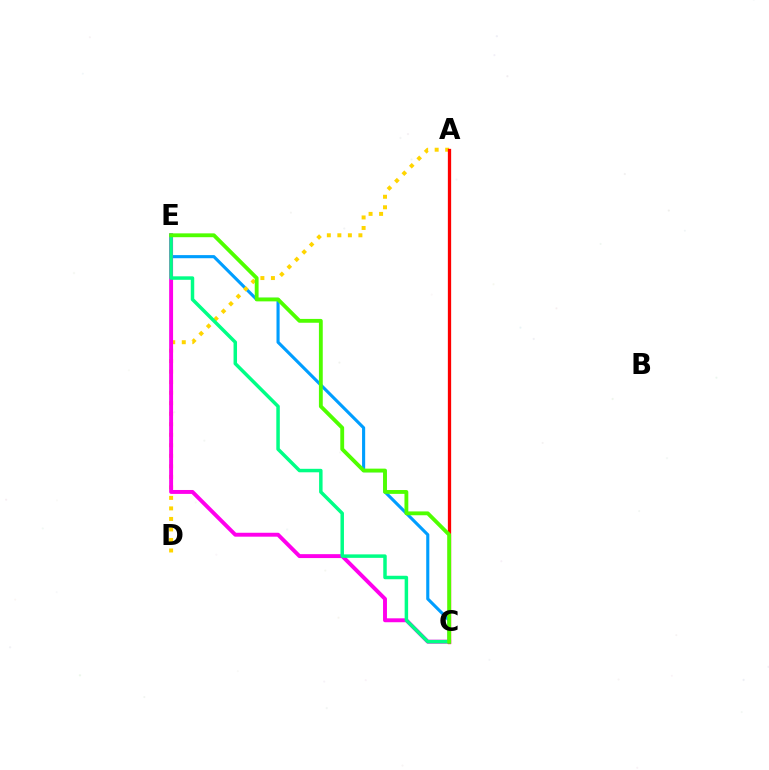{('C', 'E'): [{'color': '#009eff', 'line_style': 'solid', 'thickness': 2.24}, {'color': '#ff00ed', 'line_style': 'solid', 'thickness': 2.82}, {'color': '#00ff86', 'line_style': 'solid', 'thickness': 2.51}, {'color': '#4fff00', 'line_style': 'solid', 'thickness': 2.77}], ('A', 'D'): [{'color': '#ffd500', 'line_style': 'dotted', 'thickness': 2.86}], ('A', 'C'): [{'color': '#3700ff', 'line_style': 'solid', 'thickness': 1.97}, {'color': '#ff0000', 'line_style': 'solid', 'thickness': 2.37}]}